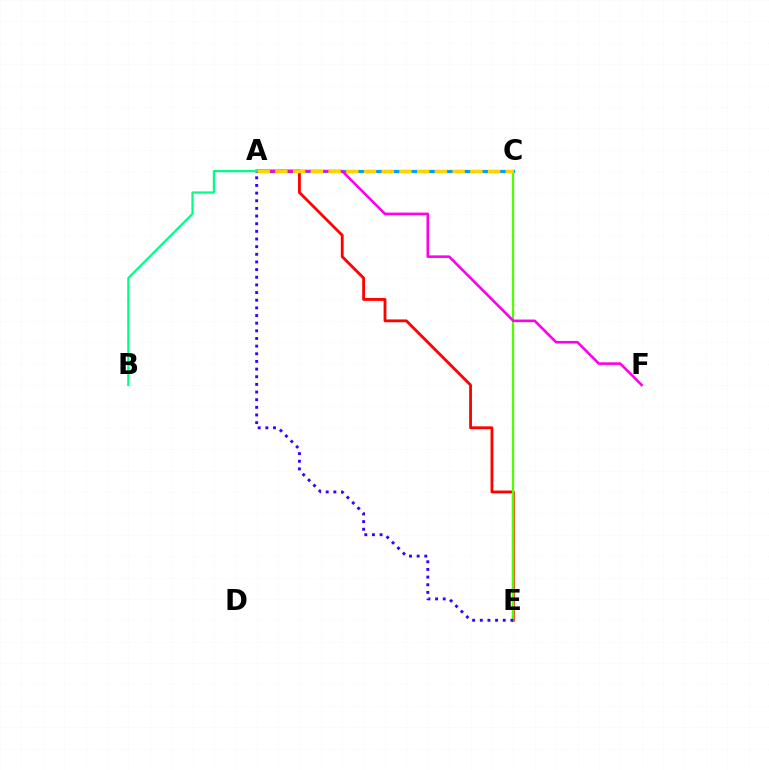{('A', 'C'): [{'color': '#009eff', 'line_style': 'solid', 'thickness': 2.29}, {'color': '#ffd500', 'line_style': 'dashed', 'thickness': 2.41}], ('A', 'E'): [{'color': '#ff0000', 'line_style': 'solid', 'thickness': 2.03}, {'color': '#3700ff', 'line_style': 'dotted', 'thickness': 2.08}], ('C', 'E'): [{'color': '#4fff00', 'line_style': 'solid', 'thickness': 1.65}], ('A', 'F'): [{'color': '#ff00ed', 'line_style': 'solid', 'thickness': 1.88}], ('A', 'B'): [{'color': '#00ff86', 'line_style': 'solid', 'thickness': 1.61}]}